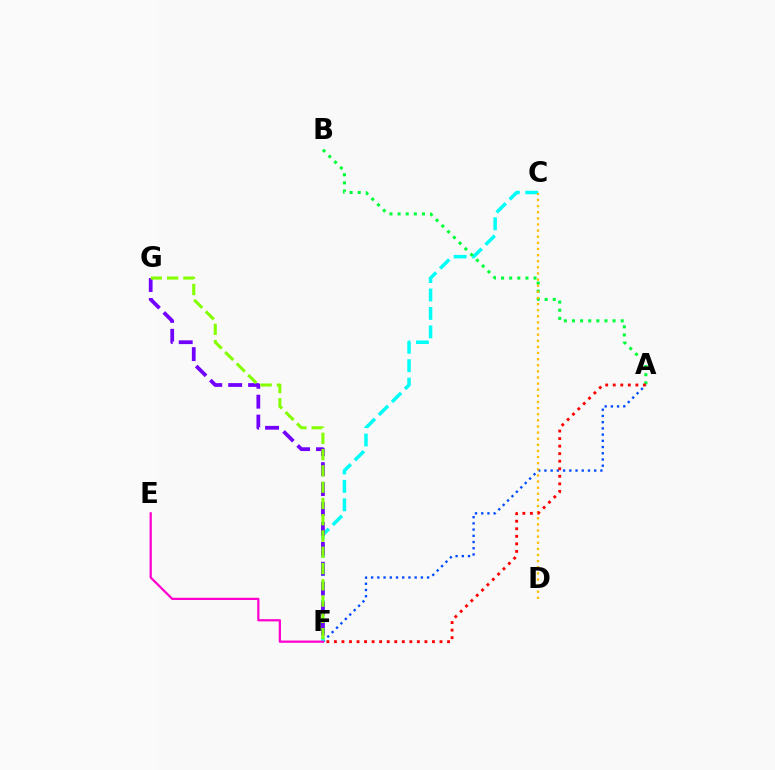{('A', 'F'): [{'color': '#004bff', 'line_style': 'dotted', 'thickness': 1.69}, {'color': '#ff0000', 'line_style': 'dotted', 'thickness': 2.05}], ('C', 'F'): [{'color': '#00fff6', 'line_style': 'dashed', 'thickness': 2.51}], ('F', 'G'): [{'color': '#7200ff', 'line_style': 'dashed', 'thickness': 2.71}, {'color': '#84ff00', 'line_style': 'dashed', 'thickness': 2.21}], ('A', 'B'): [{'color': '#00ff39', 'line_style': 'dotted', 'thickness': 2.21}], ('C', 'D'): [{'color': '#ffbd00', 'line_style': 'dotted', 'thickness': 1.66}], ('E', 'F'): [{'color': '#ff00cf', 'line_style': 'solid', 'thickness': 1.62}]}